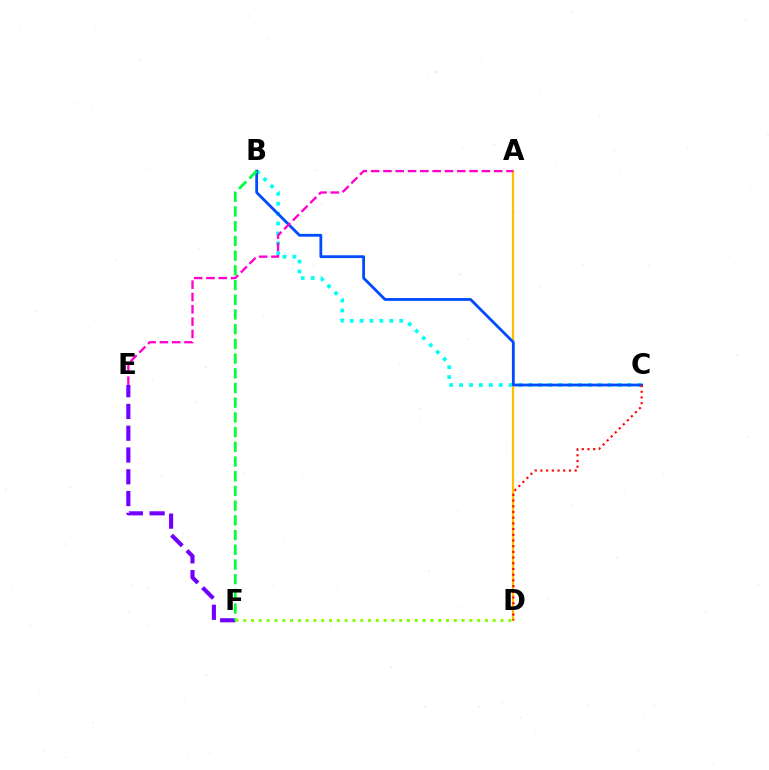{('B', 'C'): [{'color': '#00fff6', 'line_style': 'dotted', 'thickness': 2.69}, {'color': '#004bff', 'line_style': 'solid', 'thickness': 2.01}], ('A', 'D'): [{'color': '#ffbd00', 'line_style': 'solid', 'thickness': 1.61}], ('A', 'E'): [{'color': '#ff00cf', 'line_style': 'dashed', 'thickness': 1.67}], ('E', 'F'): [{'color': '#7200ff', 'line_style': 'dashed', 'thickness': 2.96}], ('C', 'D'): [{'color': '#ff0000', 'line_style': 'dotted', 'thickness': 1.55}], ('B', 'F'): [{'color': '#00ff39', 'line_style': 'dashed', 'thickness': 2.0}], ('D', 'F'): [{'color': '#84ff00', 'line_style': 'dotted', 'thickness': 2.12}]}